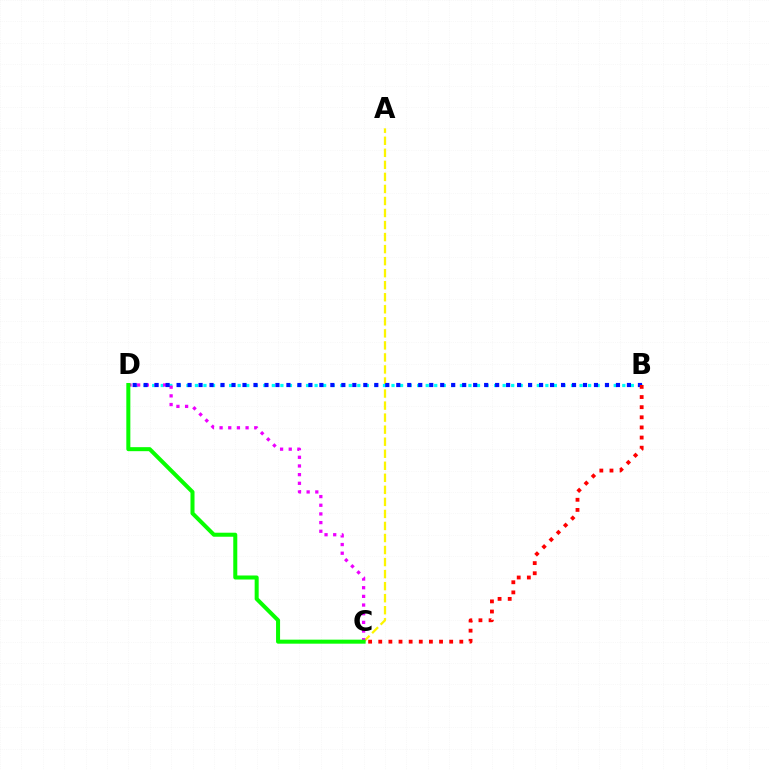{('A', 'C'): [{'color': '#fcf500', 'line_style': 'dashed', 'thickness': 1.64}], ('B', 'D'): [{'color': '#00fff6', 'line_style': 'dotted', 'thickness': 2.32}, {'color': '#0010ff', 'line_style': 'dotted', 'thickness': 2.98}], ('C', 'D'): [{'color': '#ee00ff', 'line_style': 'dotted', 'thickness': 2.36}, {'color': '#08ff00', 'line_style': 'solid', 'thickness': 2.89}], ('B', 'C'): [{'color': '#ff0000', 'line_style': 'dotted', 'thickness': 2.75}]}